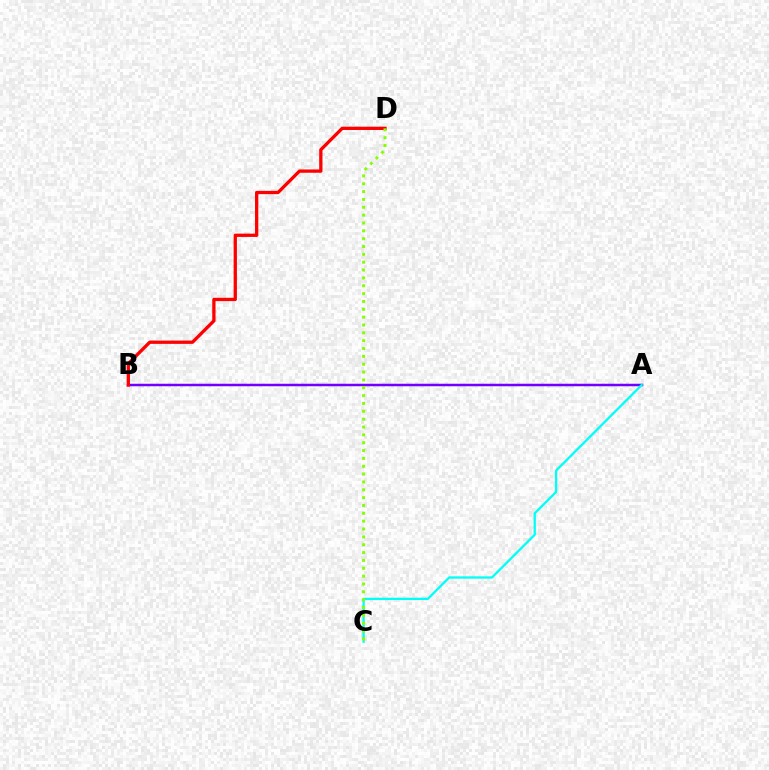{('A', 'B'): [{'color': '#7200ff', 'line_style': 'solid', 'thickness': 1.79}], ('B', 'D'): [{'color': '#ff0000', 'line_style': 'solid', 'thickness': 2.37}], ('A', 'C'): [{'color': '#00fff6', 'line_style': 'solid', 'thickness': 1.65}], ('C', 'D'): [{'color': '#84ff00', 'line_style': 'dotted', 'thickness': 2.13}]}